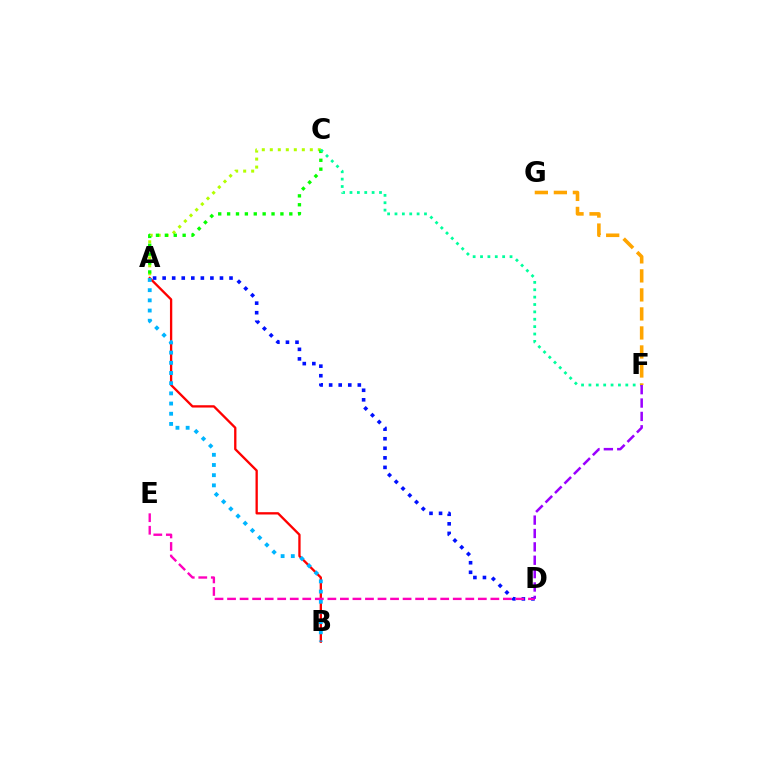{('A', 'B'): [{'color': '#ff0000', 'line_style': 'solid', 'thickness': 1.67}, {'color': '#00b5ff', 'line_style': 'dotted', 'thickness': 2.77}], ('A', 'C'): [{'color': '#b3ff00', 'line_style': 'dotted', 'thickness': 2.17}, {'color': '#08ff00', 'line_style': 'dotted', 'thickness': 2.41}], ('C', 'F'): [{'color': '#00ff9d', 'line_style': 'dotted', 'thickness': 2.0}], ('A', 'D'): [{'color': '#0010ff', 'line_style': 'dotted', 'thickness': 2.6}], ('F', 'G'): [{'color': '#ffa500', 'line_style': 'dashed', 'thickness': 2.58}], ('D', 'E'): [{'color': '#ff00bd', 'line_style': 'dashed', 'thickness': 1.7}], ('D', 'F'): [{'color': '#9b00ff', 'line_style': 'dashed', 'thickness': 1.82}]}